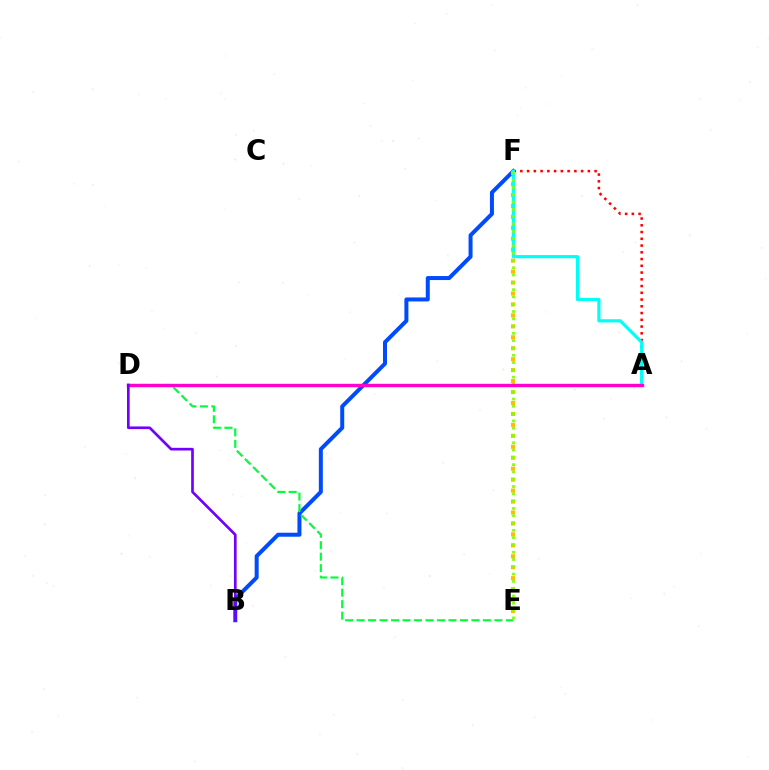{('A', 'F'): [{'color': '#ff0000', 'line_style': 'dotted', 'thickness': 1.83}, {'color': '#00fff6', 'line_style': 'solid', 'thickness': 2.29}], ('B', 'F'): [{'color': '#004bff', 'line_style': 'solid', 'thickness': 2.88}], ('E', 'F'): [{'color': '#ffbd00', 'line_style': 'dotted', 'thickness': 2.97}, {'color': '#84ff00', 'line_style': 'dotted', 'thickness': 1.98}], ('D', 'E'): [{'color': '#00ff39', 'line_style': 'dashed', 'thickness': 1.56}], ('A', 'D'): [{'color': '#ff00cf', 'line_style': 'solid', 'thickness': 2.45}], ('B', 'D'): [{'color': '#7200ff', 'line_style': 'solid', 'thickness': 1.93}]}